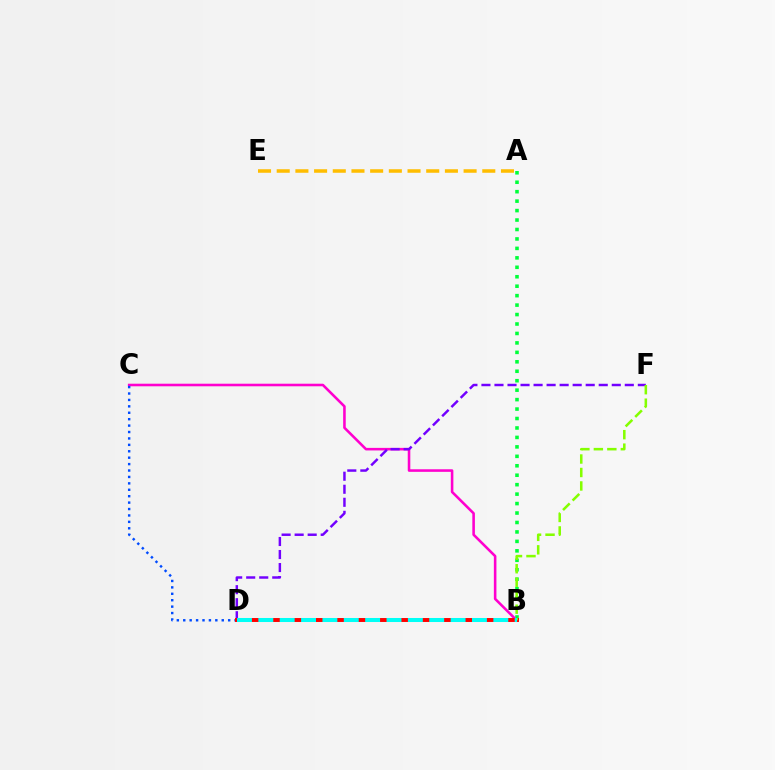{('A', 'B'): [{'color': '#00ff39', 'line_style': 'dotted', 'thickness': 2.57}], ('B', 'C'): [{'color': '#ff00cf', 'line_style': 'solid', 'thickness': 1.85}], ('D', 'F'): [{'color': '#7200ff', 'line_style': 'dashed', 'thickness': 1.77}], ('A', 'E'): [{'color': '#ffbd00', 'line_style': 'dashed', 'thickness': 2.54}], ('C', 'D'): [{'color': '#004bff', 'line_style': 'dotted', 'thickness': 1.74}], ('B', 'D'): [{'color': '#ff0000', 'line_style': 'solid', 'thickness': 2.83}, {'color': '#00fff6', 'line_style': 'dashed', 'thickness': 2.9}], ('B', 'F'): [{'color': '#84ff00', 'line_style': 'dashed', 'thickness': 1.83}]}